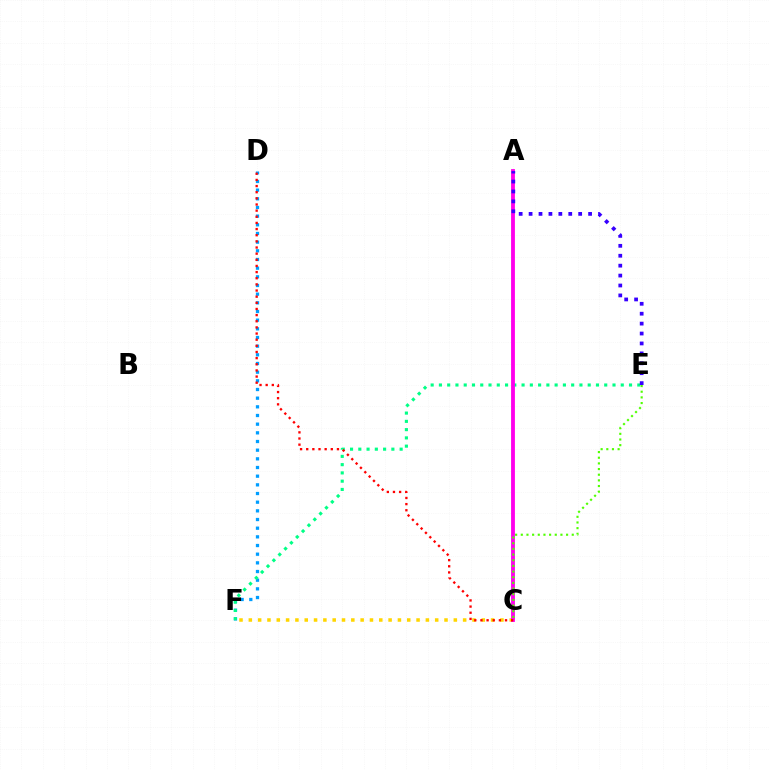{('C', 'F'): [{'color': '#ffd500', 'line_style': 'dotted', 'thickness': 2.53}], ('D', 'F'): [{'color': '#009eff', 'line_style': 'dotted', 'thickness': 2.36}], ('E', 'F'): [{'color': '#00ff86', 'line_style': 'dotted', 'thickness': 2.25}], ('A', 'C'): [{'color': '#ff00ed', 'line_style': 'solid', 'thickness': 2.76}], ('C', 'E'): [{'color': '#4fff00', 'line_style': 'dotted', 'thickness': 1.54}], ('A', 'E'): [{'color': '#3700ff', 'line_style': 'dotted', 'thickness': 2.69}], ('C', 'D'): [{'color': '#ff0000', 'line_style': 'dotted', 'thickness': 1.67}]}